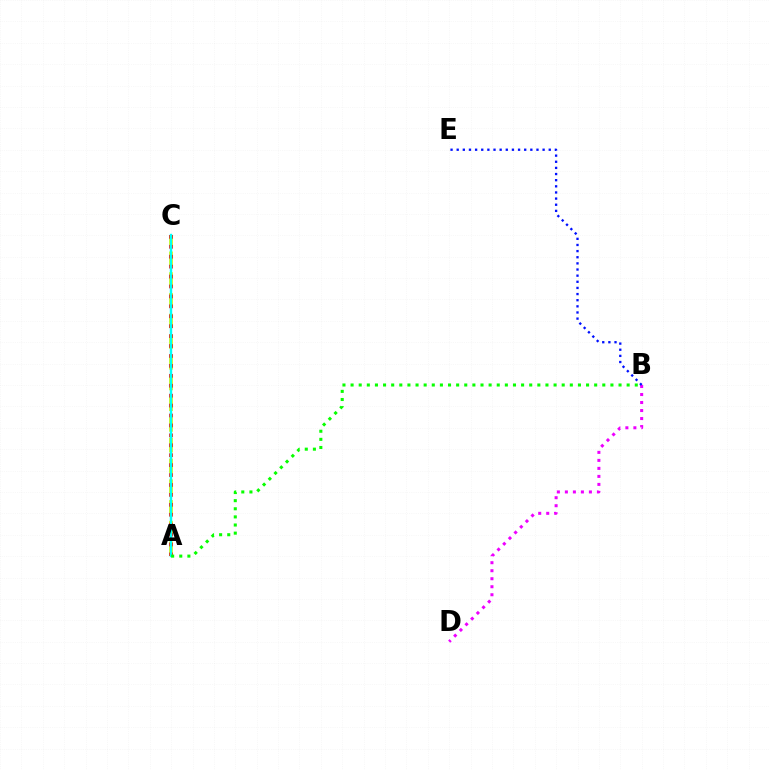{('B', 'D'): [{'color': '#ee00ff', 'line_style': 'dotted', 'thickness': 2.18}], ('A', 'C'): [{'color': '#fcf500', 'line_style': 'dashed', 'thickness': 2.81}, {'color': '#ff0000', 'line_style': 'dotted', 'thickness': 2.7}, {'color': '#00fff6', 'line_style': 'solid', 'thickness': 1.74}], ('B', 'E'): [{'color': '#0010ff', 'line_style': 'dotted', 'thickness': 1.67}], ('A', 'B'): [{'color': '#08ff00', 'line_style': 'dotted', 'thickness': 2.21}]}